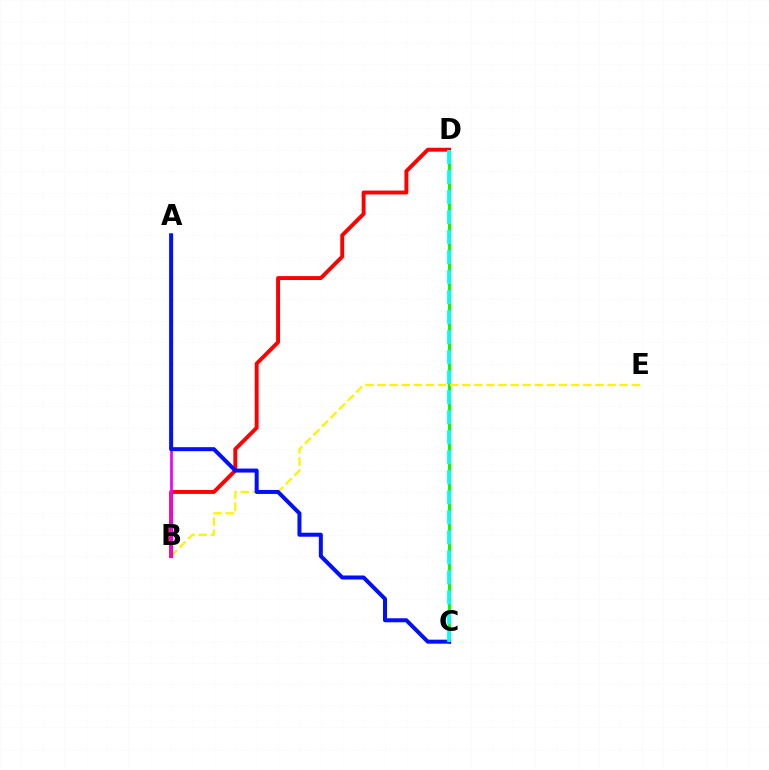{('C', 'D'): [{'color': '#08ff00', 'line_style': 'solid', 'thickness': 2.17}, {'color': '#00fff6', 'line_style': 'dashed', 'thickness': 2.72}], ('B', 'E'): [{'color': '#fcf500', 'line_style': 'dashed', 'thickness': 1.64}], ('B', 'D'): [{'color': '#ff0000', 'line_style': 'solid', 'thickness': 2.81}], ('A', 'B'): [{'color': '#ee00ff', 'line_style': 'solid', 'thickness': 1.95}], ('A', 'C'): [{'color': '#0010ff', 'line_style': 'solid', 'thickness': 2.88}]}